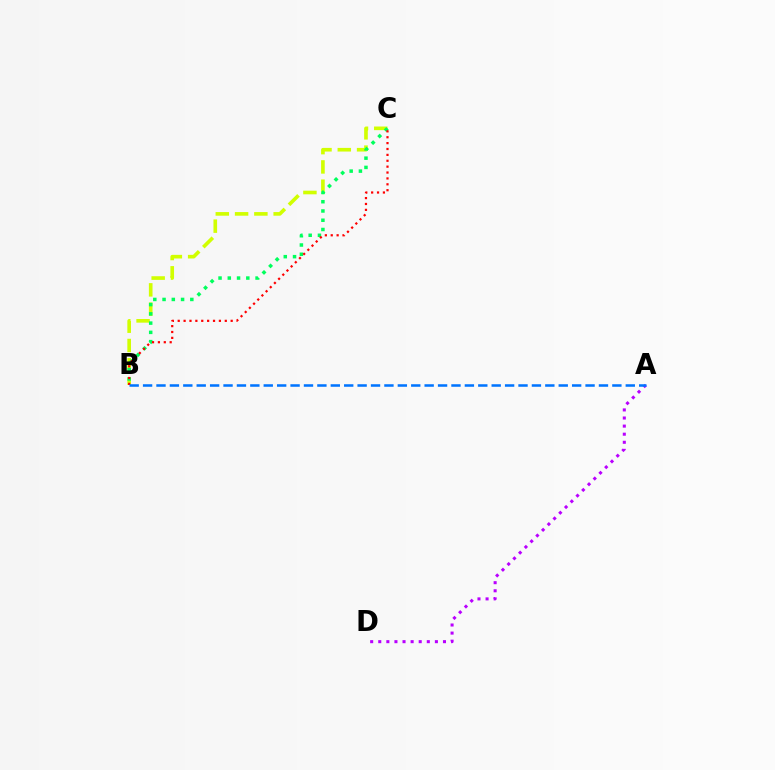{('B', 'C'): [{'color': '#d1ff00', 'line_style': 'dashed', 'thickness': 2.62}, {'color': '#00ff5c', 'line_style': 'dotted', 'thickness': 2.52}, {'color': '#ff0000', 'line_style': 'dotted', 'thickness': 1.6}], ('A', 'D'): [{'color': '#b900ff', 'line_style': 'dotted', 'thickness': 2.2}], ('A', 'B'): [{'color': '#0074ff', 'line_style': 'dashed', 'thickness': 1.82}]}